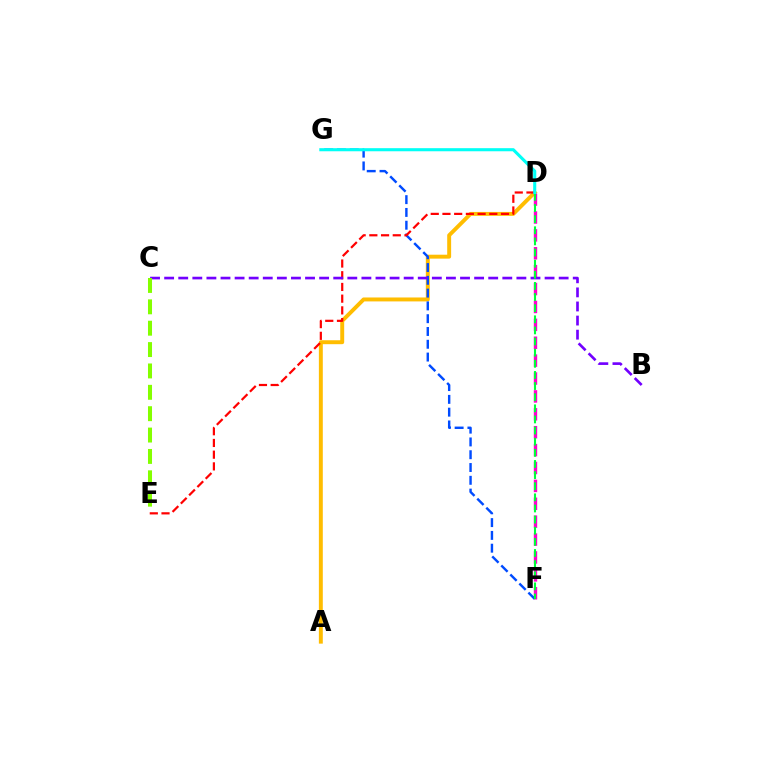{('A', 'D'): [{'color': '#ffbd00', 'line_style': 'solid', 'thickness': 2.83}], ('D', 'F'): [{'color': '#ff00cf', 'line_style': 'dashed', 'thickness': 2.43}, {'color': '#00ff39', 'line_style': 'dashed', 'thickness': 1.51}], ('F', 'G'): [{'color': '#004bff', 'line_style': 'dashed', 'thickness': 1.74}], ('D', 'E'): [{'color': '#ff0000', 'line_style': 'dashed', 'thickness': 1.59}], ('B', 'C'): [{'color': '#7200ff', 'line_style': 'dashed', 'thickness': 1.91}], ('D', 'G'): [{'color': '#00fff6', 'line_style': 'solid', 'thickness': 2.23}], ('C', 'E'): [{'color': '#84ff00', 'line_style': 'dashed', 'thickness': 2.9}]}